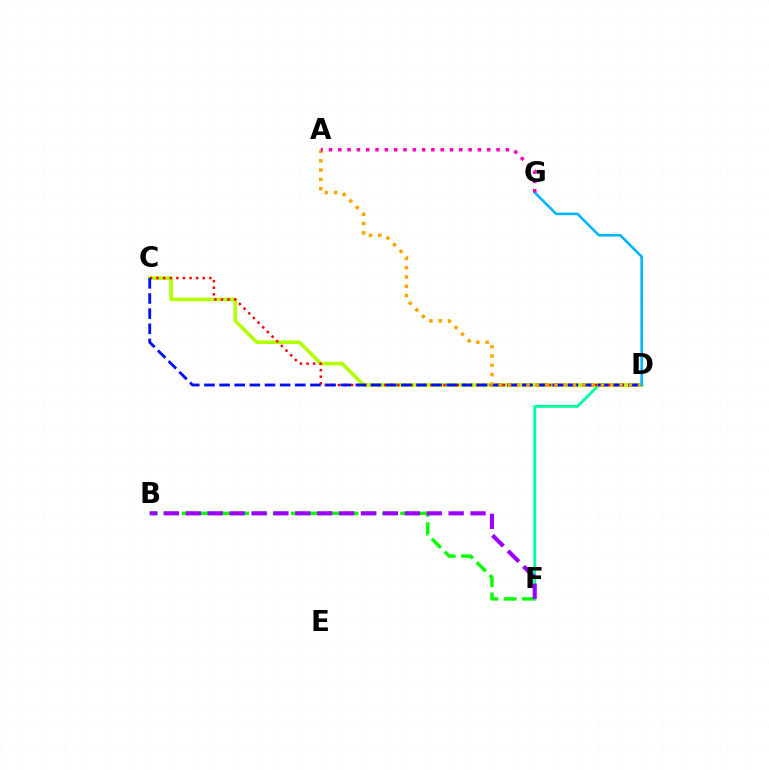{('D', 'F'): [{'color': '#00ff9d', 'line_style': 'solid', 'thickness': 2.06}], ('C', 'D'): [{'color': '#b3ff00', 'line_style': 'solid', 'thickness': 2.59}, {'color': '#ff0000', 'line_style': 'dotted', 'thickness': 1.79}, {'color': '#0010ff', 'line_style': 'dashed', 'thickness': 2.06}], ('A', 'D'): [{'color': '#ffa500', 'line_style': 'dotted', 'thickness': 2.53}], ('B', 'F'): [{'color': '#08ff00', 'line_style': 'dashed', 'thickness': 2.48}, {'color': '#9b00ff', 'line_style': 'dashed', 'thickness': 2.98}], ('D', 'G'): [{'color': '#00b5ff', 'line_style': 'solid', 'thickness': 1.86}], ('A', 'G'): [{'color': '#ff00bd', 'line_style': 'dotted', 'thickness': 2.53}]}